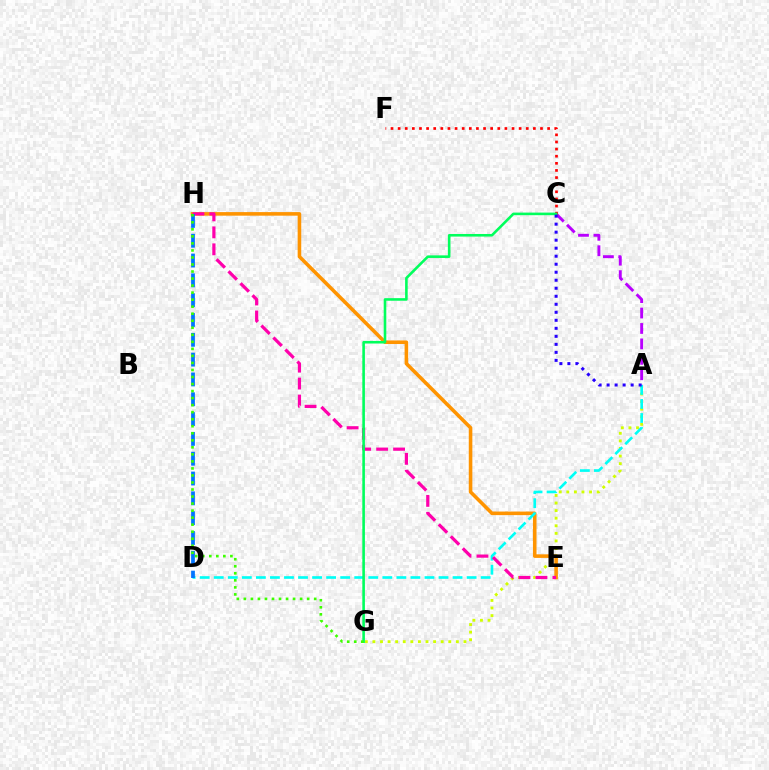{('E', 'H'): [{'color': '#ff9400', 'line_style': 'solid', 'thickness': 2.58}, {'color': '#ff00ac', 'line_style': 'dashed', 'thickness': 2.31}], ('A', 'C'): [{'color': '#b900ff', 'line_style': 'dashed', 'thickness': 2.1}, {'color': '#2500ff', 'line_style': 'dotted', 'thickness': 2.18}], ('A', 'G'): [{'color': '#d1ff00', 'line_style': 'dotted', 'thickness': 2.06}], ('C', 'F'): [{'color': '#ff0000', 'line_style': 'dotted', 'thickness': 1.93}], ('A', 'D'): [{'color': '#00fff6', 'line_style': 'dashed', 'thickness': 1.91}], ('D', 'H'): [{'color': '#0074ff', 'line_style': 'dashed', 'thickness': 2.69}], ('C', 'G'): [{'color': '#00ff5c', 'line_style': 'solid', 'thickness': 1.87}], ('G', 'H'): [{'color': '#3dff00', 'line_style': 'dotted', 'thickness': 1.91}]}